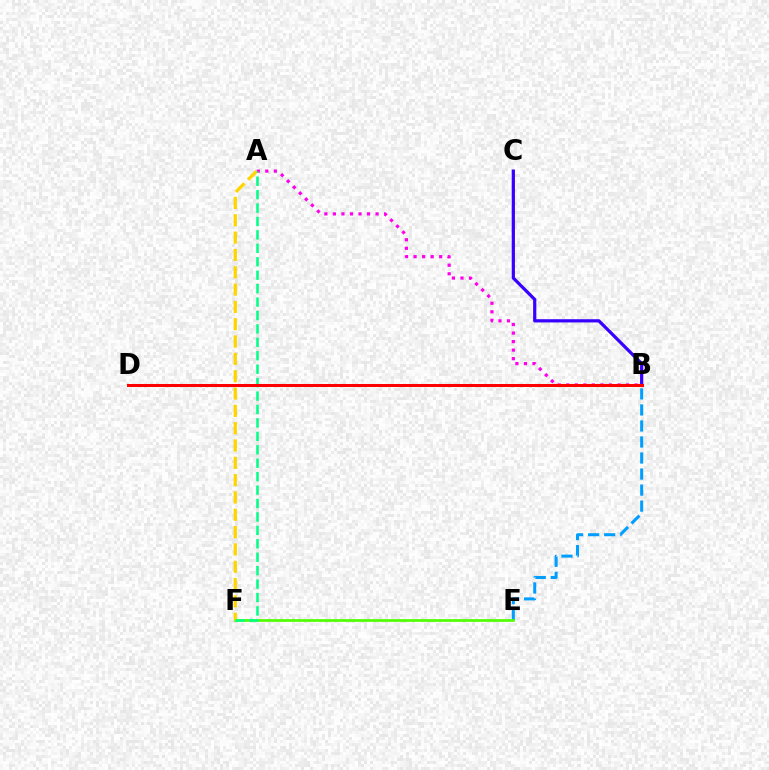{('B', 'E'): [{'color': '#009eff', 'line_style': 'dashed', 'thickness': 2.18}], ('B', 'C'): [{'color': '#3700ff', 'line_style': 'solid', 'thickness': 2.32}], ('E', 'F'): [{'color': '#4fff00', 'line_style': 'solid', 'thickness': 1.94}], ('A', 'B'): [{'color': '#ff00ed', 'line_style': 'dotted', 'thickness': 2.32}], ('A', 'F'): [{'color': '#ffd500', 'line_style': 'dashed', 'thickness': 2.35}, {'color': '#00ff86', 'line_style': 'dashed', 'thickness': 1.82}], ('B', 'D'): [{'color': '#ff0000', 'line_style': 'solid', 'thickness': 2.18}]}